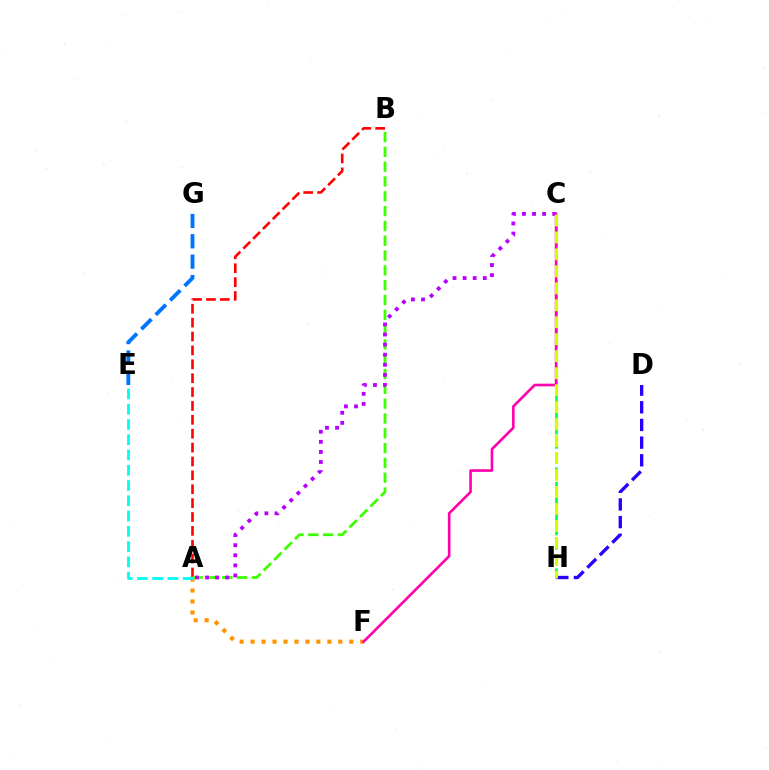{('C', 'H'): [{'color': '#00ff5c', 'line_style': 'dashed', 'thickness': 1.96}, {'color': '#d1ff00', 'line_style': 'dashed', 'thickness': 2.31}], ('A', 'F'): [{'color': '#ff9400', 'line_style': 'dotted', 'thickness': 2.98}], ('A', 'B'): [{'color': '#ff0000', 'line_style': 'dashed', 'thickness': 1.89}, {'color': '#3dff00', 'line_style': 'dashed', 'thickness': 2.01}], ('C', 'F'): [{'color': '#ff00ac', 'line_style': 'solid', 'thickness': 1.89}], ('D', 'H'): [{'color': '#2500ff', 'line_style': 'dashed', 'thickness': 2.4}], ('E', 'G'): [{'color': '#0074ff', 'line_style': 'dashed', 'thickness': 2.77}], ('A', 'C'): [{'color': '#b900ff', 'line_style': 'dotted', 'thickness': 2.74}], ('A', 'E'): [{'color': '#00fff6', 'line_style': 'dashed', 'thickness': 2.07}]}